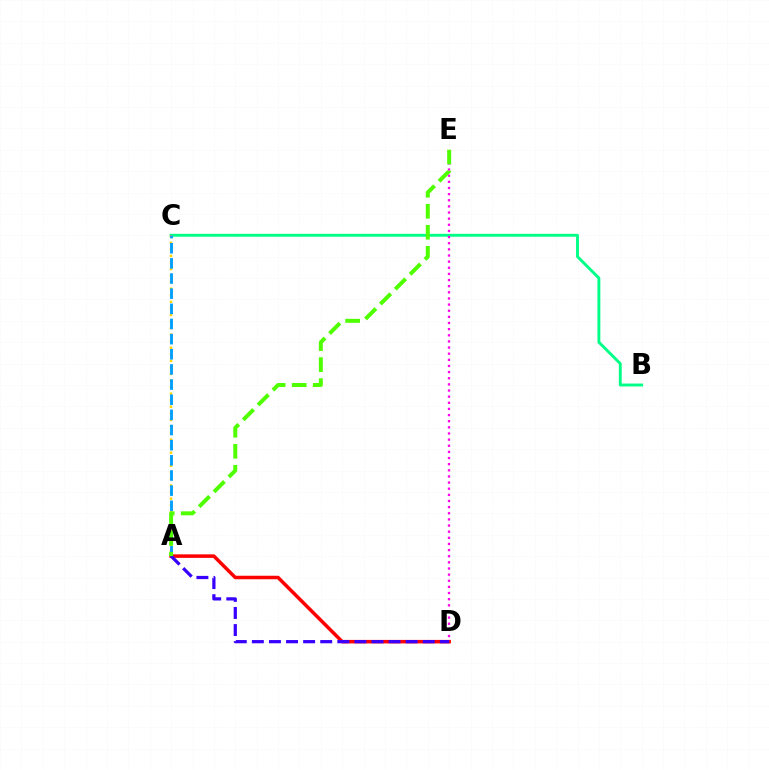{('B', 'C'): [{'color': '#00ff86', 'line_style': 'solid', 'thickness': 2.09}], ('D', 'E'): [{'color': '#ff00ed', 'line_style': 'dotted', 'thickness': 1.67}], ('A', 'C'): [{'color': '#ffd500', 'line_style': 'dotted', 'thickness': 1.78}, {'color': '#009eff', 'line_style': 'dashed', 'thickness': 2.06}], ('A', 'D'): [{'color': '#ff0000', 'line_style': 'solid', 'thickness': 2.53}, {'color': '#3700ff', 'line_style': 'dashed', 'thickness': 2.32}], ('A', 'E'): [{'color': '#4fff00', 'line_style': 'dashed', 'thickness': 2.86}]}